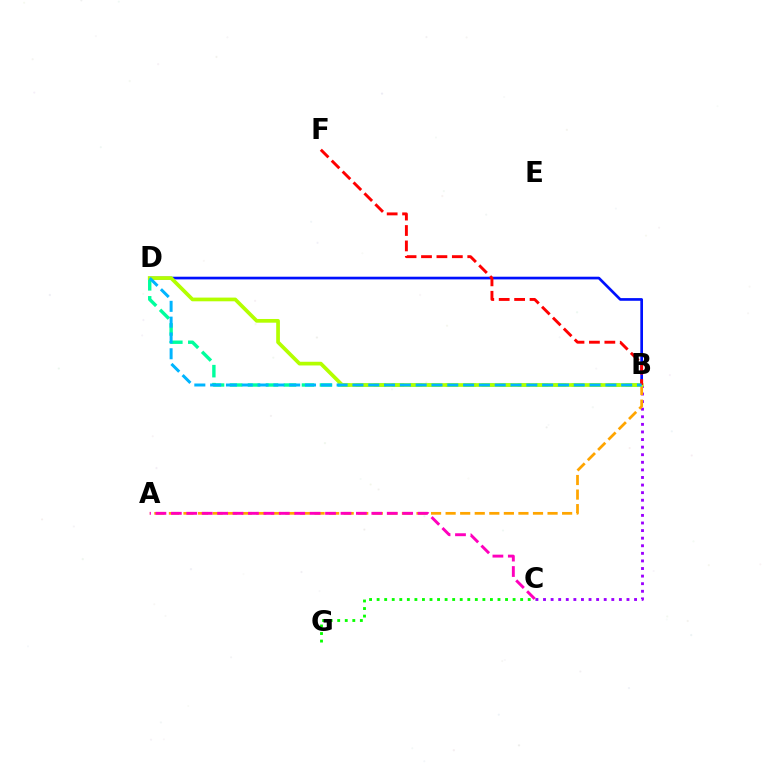{('B', 'C'): [{'color': '#9b00ff', 'line_style': 'dotted', 'thickness': 2.06}], ('B', 'D'): [{'color': '#00ff9d', 'line_style': 'dashed', 'thickness': 2.44}, {'color': '#0010ff', 'line_style': 'solid', 'thickness': 1.93}, {'color': '#b3ff00', 'line_style': 'solid', 'thickness': 2.67}, {'color': '#00b5ff', 'line_style': 'dashed', 'thickness': 2.15}], ('A', 'B'): [{'color': '#ffa500', 'line_style': 'dashed', 'thickness': 1.98}], ('B', 'F'): [{'color': '#ff0000', 'line_style': 'dashed', 'thickness': 2.09}], ('A', 'C'): [{'color': '#ff00bd', 'line_style': 'dashed', 'thickness': 2.1}], ('C', 'G'): [{'color': '#08ff00', 'line_style': 'dotted', 'thickness': 2.05}]}